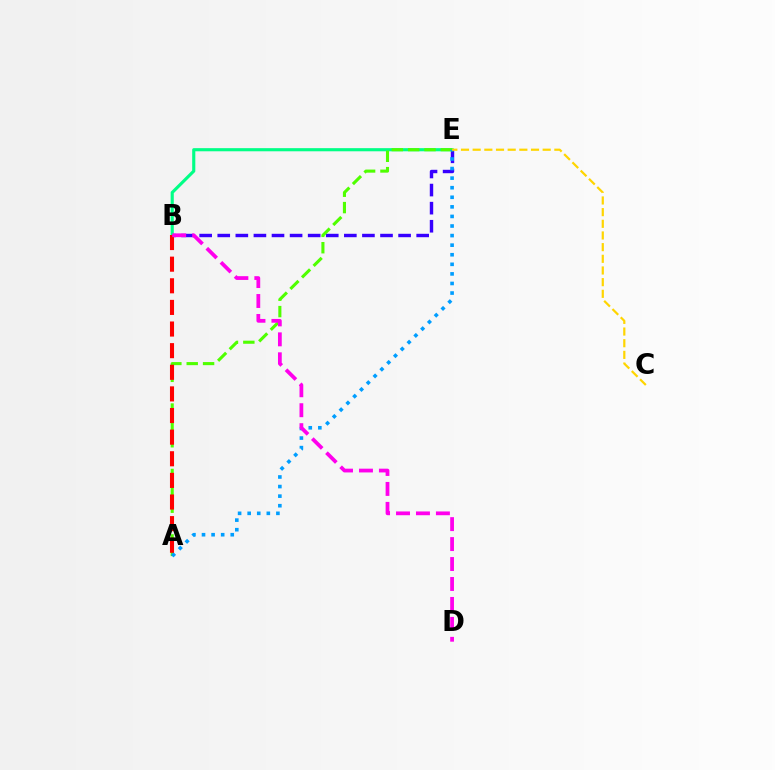{('B', 'E'): [{'color': '#3700ff', 'line_style': 'dashed', 'thickness': 2.46}, {'color': '#00ff86', 'line_style': 'solid', 'thickness': 2.25}], ('A', 'E'): [{'color': '#4fff00', 'line_style': 'dashed', 'thickness': 2.22}, {'color': '#009eff', 'line_style': 'dotted', 'thickness': 2.6}], ('C', 'E'): [{'color': '#ffd500', 'line_style': 'dashed', 'thickness': 1.59}], ('A', 'B'): [{'color': '#ff0000', 'line_style': 'dashed', 'thickness': 2.94}], ('B', 'D'): [{'color': '#ff00ed', 'line_style': 'dashed', 'thickness': 2.71}]}